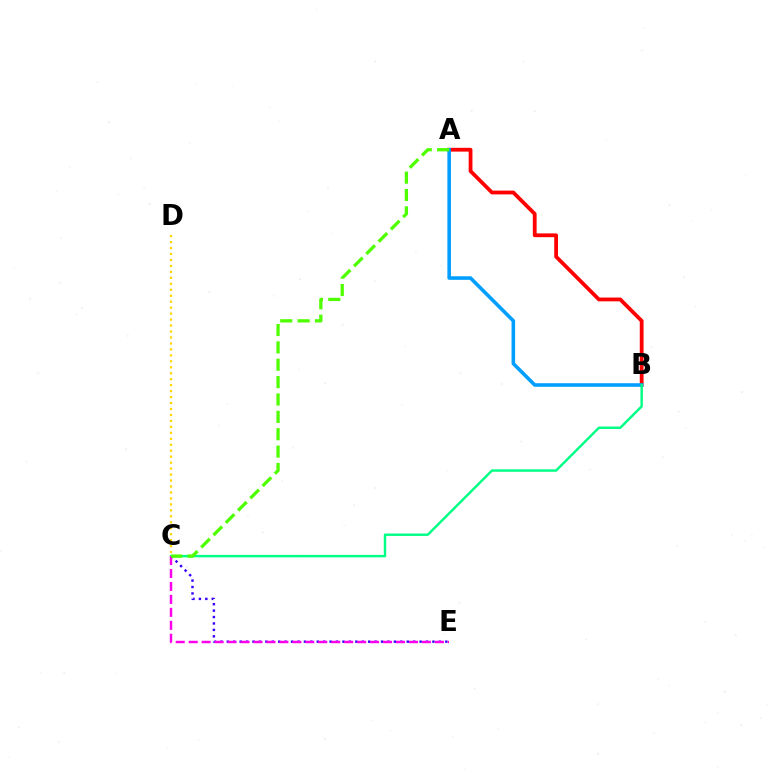{('A', 'B'): [{'color': '#ff0000', 'line_style': 'solid', 'thickness': 2.73}, {'color': '#009eff', 'line_style': 'solid', 'thickness': 2.57}], ('C', 'E'): [{'color': '#3700ff', 'line_style': 'dotted', 'thickness': 1.75}, {'color': '#ff00ed', 'line_style': 'dashed', 'thickness': 1.76}], ('B', 'C'): [{'color': '#00ff86', 'line_style': 'solid', 'thickness': 1.76}], ('C', 'D'): [{'color': '#ffd500', 'line_style': 'dotted', 'thickness': 1.62}], ('A', 'C'): [{'color': '#4fff00', 'line_style': 'dashed', 'thickness': 2.36}]}